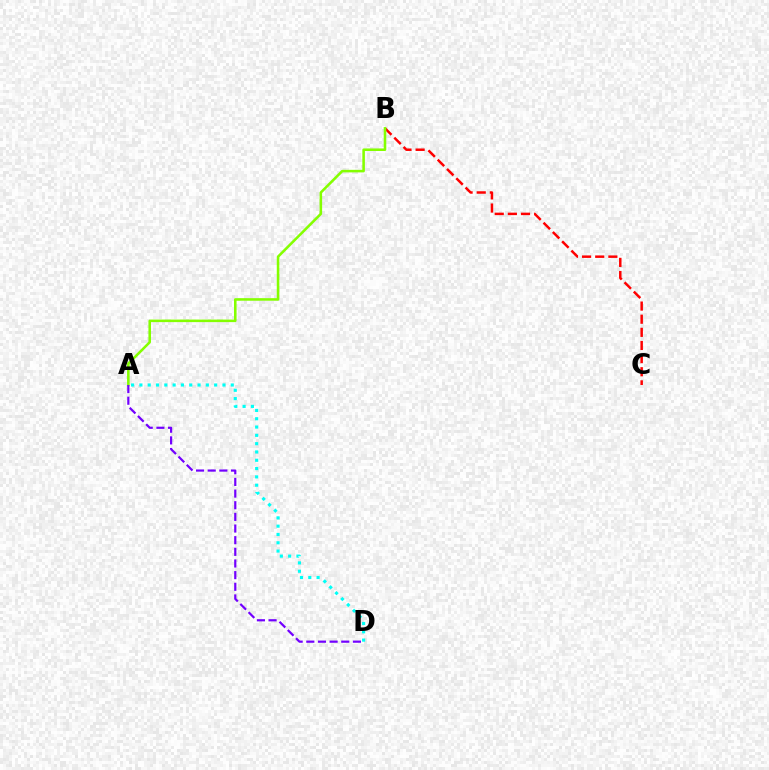{('B', 'C'): [{'color': '#ff0000', 'line_style': 'dashed', 'thickness': 1.78}], ('A', 'D'): [{'color': '#00fff6', 'line_style': 'dotted', 'thickness': 2.26}, {'color': '#7200ff', 'line_style': 'dashed', 'thickness': 1.58}], ('A', 'B'): [{'color': '#84ff00', 'line_style': 'solid', 'thickness': 1.84}]}